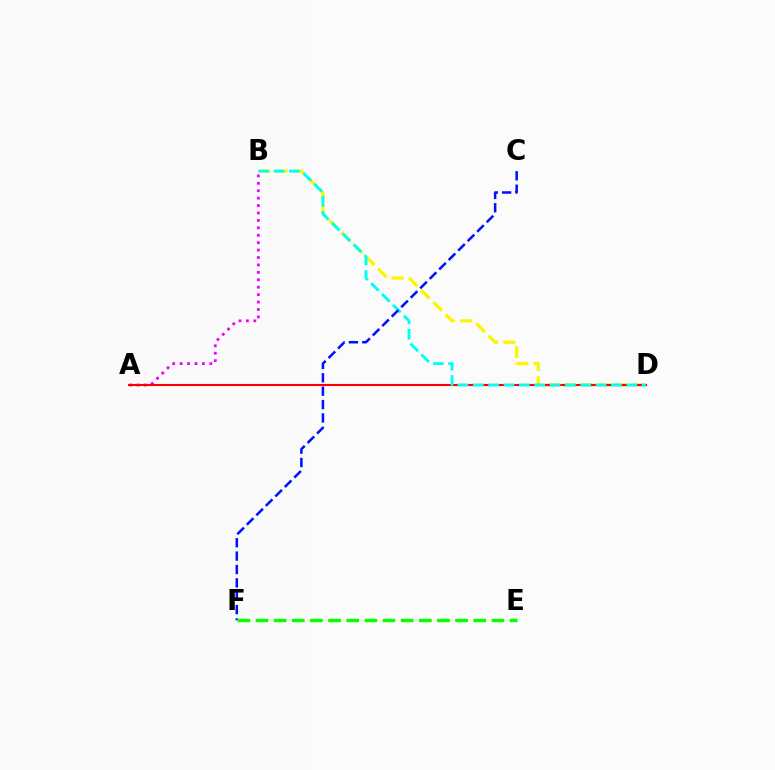{('B', 'D'): [{'color': '#fcf500', 'line_style': 'dashed', 'thickness': 2.34}, {'color': '#00fff6', 'line_style': 'dashed', 'thickness': 2.09}], ('A', 'B'): [{'color': '#ee00ff', 'line_style': 'dotted', 'thickness': 2.02}], ('A', 'D'): [{'color': '#ff0000', 'line_style': 'solid', 'thickness': 1.5}], ('C', 'F'): [{'color': '#0010ff', 'line_style': 'dashed', 'thickness': 1.82}], ('E', 'F'): [{'color': '#08ff00', 'line_style': 'dashed', 'thickness': 2.47}]}